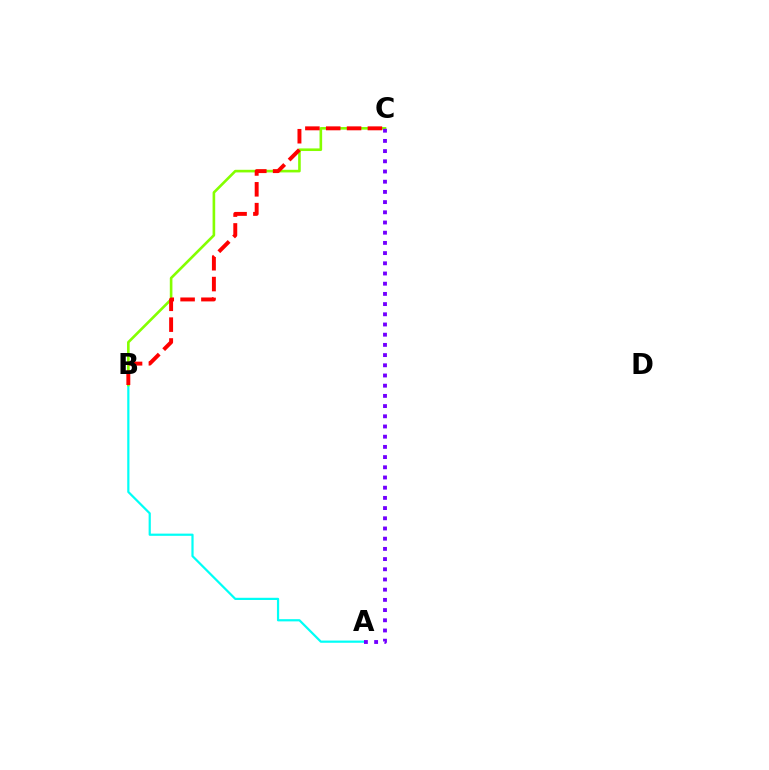{('A', 'B'): [{'color': '#00fff6', 'line_style': 'solid', 'thickness': 1.59}], ('B', 'C'): [{'color': '#84ff00', 'line_style': 'solid', 'thickness': 1.89}, {'color': '#ff0000', 'line_style': 'dashed', 'thickness': 2.83}], ('A', 'C'): [{'color': '#7200ff', 'line_style': 'dotted', 'thickness': 2.77}]}